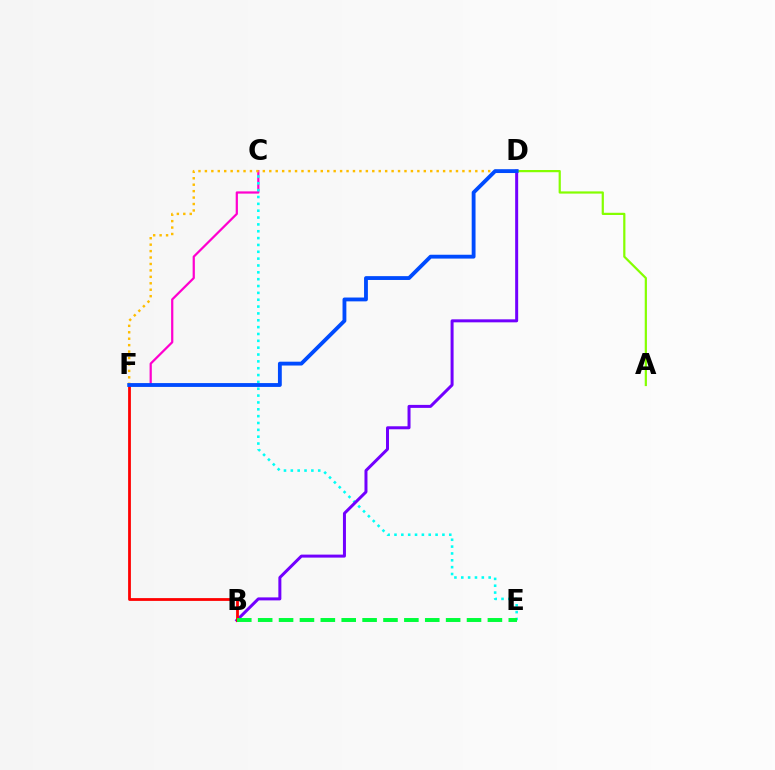{('C', 'F'): [{'color': '#ff00cf', 'line_style': 'solid', 'thickness': 1.6}], ('D', 'F'): [{'color': '#ffbd00', 'line_style': 'dotted', 'thickness': 1.75}, {'color': '#004bff', 'line_style': 'solid', 'thickness': 2.76}], ('C', 'E'): [{'color': '#00fff6', 'line_style': 'dotted', 'thickness': 1.86}], ('B', 'D'): [{'color': '#7200ff', 'line_style': 'solid', 'thickness': 2.16}], ('B', 'F'): [{'color': '#ff0000', 'line_style': 'solid', 'thickness': 2.0}], ('B', 'E'): [{'color': '#00ff39', 'line_style': 'dashed', 'thickness': 2.84}], ('A', 'D'): [{'color': '#84ff00', 'line_style': 'solid', 'thickness': 1.59}]}